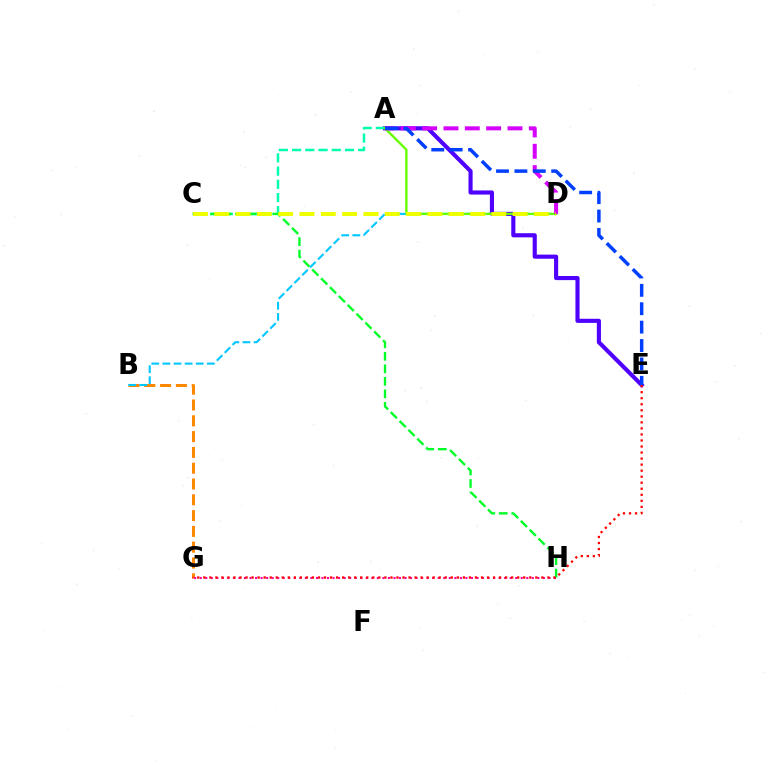{('A', 'E'): [{'color': '#4f00ff', 'line_style': 'solid', 'thickness': 2.97}, {'color': '#003fff', 'line_style': 'dashed', 'thickness': 2.5}], ('B', 'G'): [{'color': '#ff8800', 'line_style': 'dashed', 'thickness': 2.15}], ('A', 'C'): [{'color': '#00ffaf', 'line_style': 'dashed', 'thickness': 1.8}], ('G', 'H'): [{'color': '#ff00a0', 'line_style': 'dotted', 'thickness': 1.5}], ('C', 'H'): [{'color': '#00ff27', 'line_style': 'dashed', 'thickness': 1.7}], ('B', 'D'): [{'color': '#00c7ff', 'line_style': 'dashed', 'thickness': 1.51}], ('A', 'D'): [{'color': '#66ff00', 'line_style': 'solid', 'thickness': 1.71}, {'color': '#d600ff', 'line_style': 'dashed', 'thickness': 2.9}], ('C', 'D'): [{'color': '#eeff00', 'line_style': 'dashed', 'thickness': 2.9}], ('E', 'G'): [{'color': '#ff0000', 'line_style': 'dotted', 'thickness': 1.64}]}